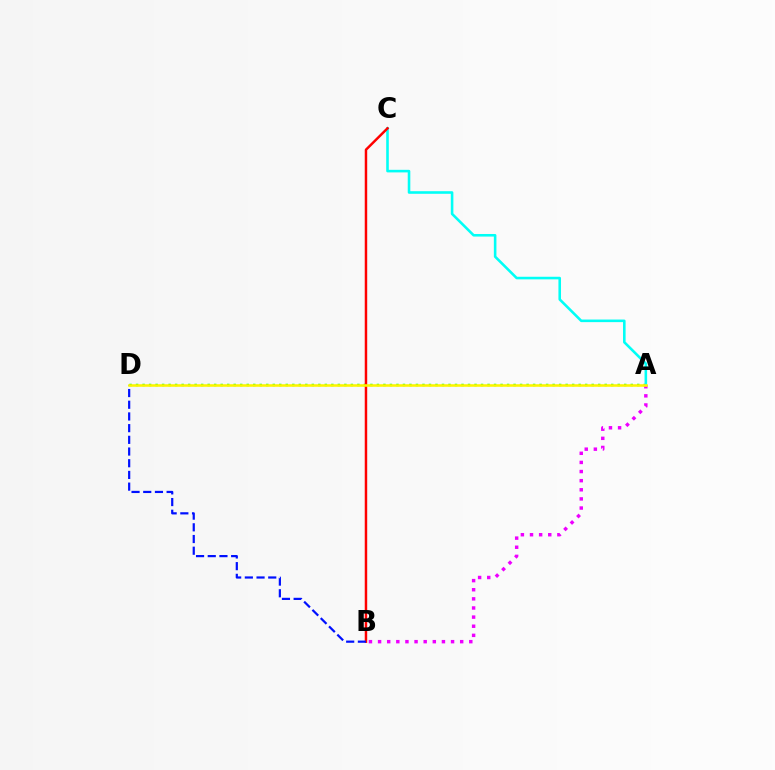{('A', 'D'): [{'color': '#08ff00', 'line_style': 'dotted', 'thickness': 1.77}, {'color': '#fcf500', 'line_style': 'solid', 'thickness': 1.84}], ('A', 'B'): [{'color': '#ee00ff', 'line_style': 'dotted', 'thickness': 2.48}], ('A', 'C'): [{'color': '#00fff6', 'line_style': 'solid', 'thickness': 1.86}], ('B', 'C'): [{'color': '#ff0000', 'line_style': 'solid', 'thickness': 1.78}], ('B', 'D'): [{'color': '#0010ff', 'line_style': 'dashed', 'thickness': 1.59}]}